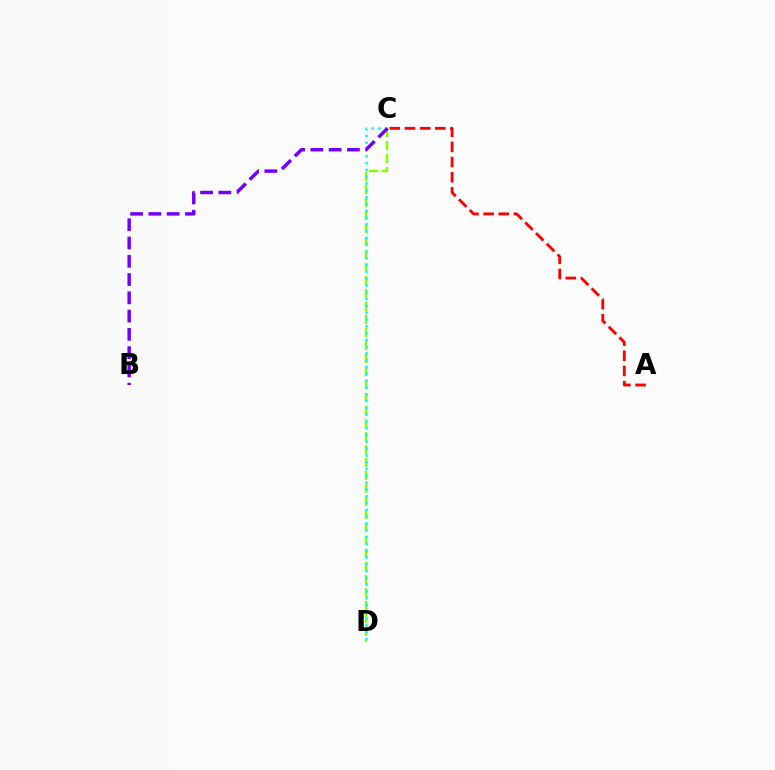{('C', 'D'): [{'color': '#84ff00', 'line_style': 'dashed', 'thickness': 1.77}, {'color': '#00fff6', 'line_style': 'dotted', 'thickness': 1.85}], ('B', 'C'): [{'color': '#7200ff', 'line_style': 'dashed', 'thickness': 2.48}], ('A', 'C'): [{'color': '#ff0000', 'line_style': 'dashed', 'thickness': 2.06}]}